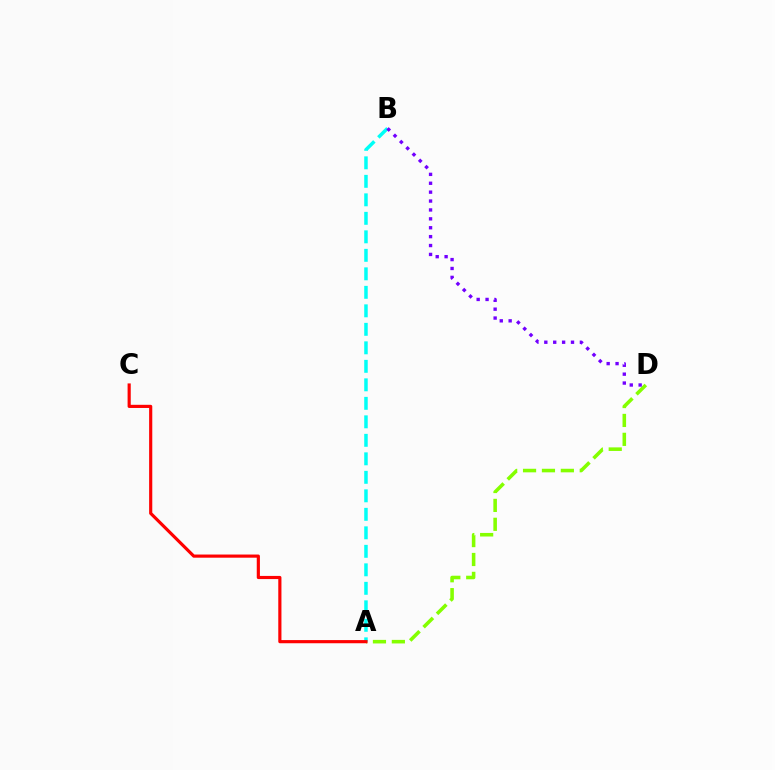{('A', 'D'): [{'color': '#84ff00', 'line_style': 'dashed', 'thickness': 2.57}], ('A', 'B'): [{'color': '#00fff6', 'line_style': 'dashed', 'thickness': 2.51}], ('B', 'D'): [{'color': '#7200ff', 'line_style': 'dotted', 'thickness': 2.42}], ('A', 'C'): [{'color': '#ff0000', 'line_style': 'solid', 'thickness': 2.27}]}